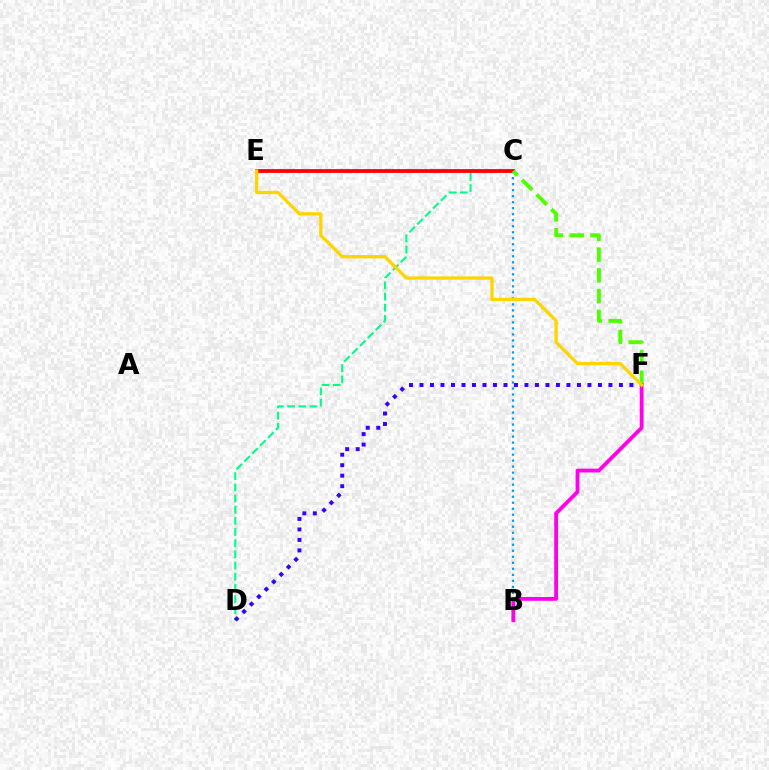{('C', 'D'): [{'color': '#00ff86', 'line_style': 'dashed', 'thickness': 1.52}], ('C', 'E'): [{'color': '#ff0000', 'line_style': 'solid', 'thickness': 2.73}], ('B', 'C'): [{'color': '#009eff', 'line_style': 'dotted', 'thickness': 1.63}], ('D', 'F'): [{'color': '#3700ff', 'line_style': 'dotted', 'thickness': 2.85}], ('C', 'F'): [{'color': '#4fff00', 'line_style': 'dashed', 'thickness': 2.82}], ('B', 'F'): [{'color': '#ff00ed', 'line_style': 'solid', 'thickness': 2.74}], ('E', 'F'): [{'color': '#ffd500', 'line_style': 'solid', 'thickness': 2.38}]}